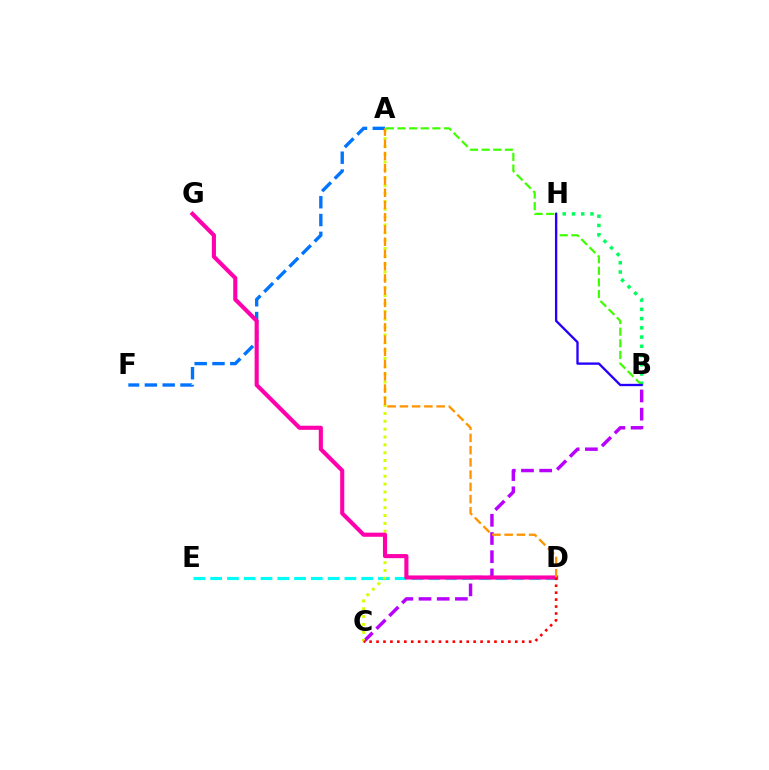{('B', 'C'): [{'color': '#b900ff', 'line_style': 'dashed', 'thickness': 2.47}], ('B', 'H'): [{'color': '#00ff5c', 'line_style': 'dotted', 'thickness': 2.51}, {'color': '#2500ff', 'line_style': 'solid', 'thickness': 1.68}], ('D', 'E'): [{'color': '#00fff6', 'line_style': 'dashed', 'thickness': 2.28}], ('A', 'C'): [{'color': '#d1ff00', 'line_style': 'dotted', 'thickness': 2.13}], ('A', 'F'): [{'color': '#0074ff', 'line_style': 'dashed', 'thickness': 2.42}], ('D', 'G'): [{'color': '#ff00ac', 'line_style': 'solid', 'thickness': 2.96}], ('A', 'B'): [{'color': '#3dff00', 'line_style': 'dashed', 'thickness': 1.58}], ('A', 'D'): [{'color': '#ff9400', 'line_style': 'dashed', 'thickness': 1.66}], ('C', 'D'): [{'color': '#ff0000', 'line_style': 'dotted', 'thickness': 1.88}]}